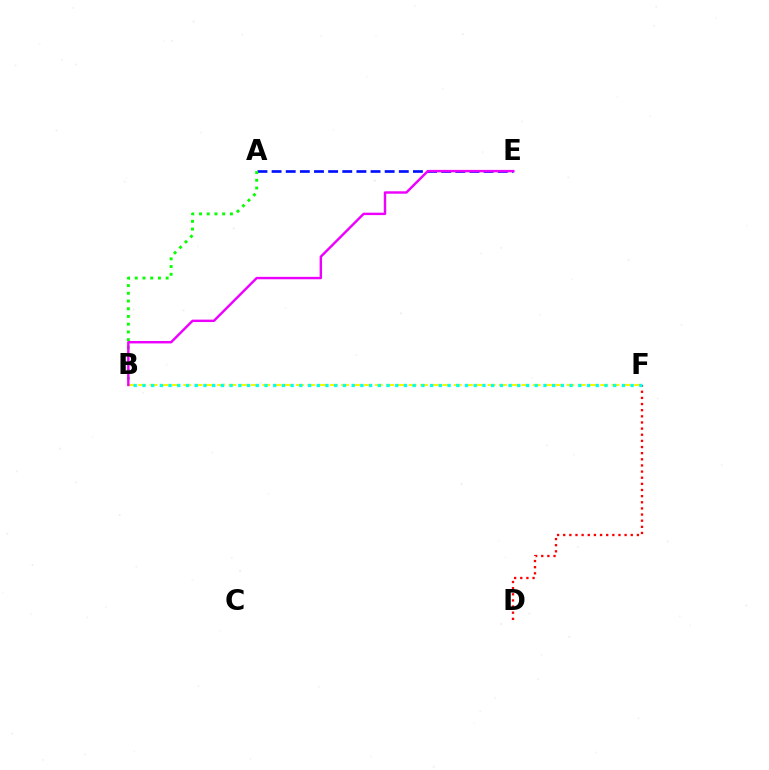{('A', 'E'): [{'color': '#0010ff', 'line_style': 'dashed', 'thickness': 1.92}], ('B', 'F'): [{'color': '#fcf500', 'line_style': 'dashed', 'thickness': 1.53}, {'color': '#00fff6', 'line_style': 'dotted', 'thickness': 2.37}], ('D', 'F'): [{'color': '#ff0000', 'line_style': 'dotted', 'thickness': 1.67}], ('A', 'B'): [{'color': '#08ff00', 'line_style': 'dotted', 'thickness': 2.1}], ('B', 'E'): [{'color': '#ee00ff', 'line_style': 'solid', 'thickness': 1.75}]}